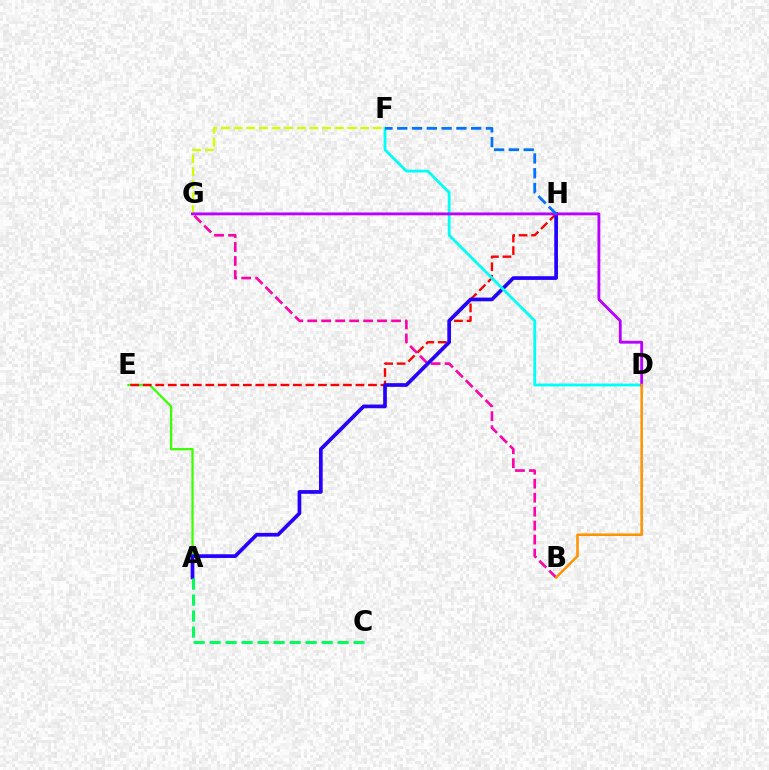{('A', 'E'): [{'color': '#3dff00', 'line_style': 'solid', 'thickness': 1.62}], ('E', 'H'): [{'color': '#ff0000', 'line_style': 'dashed', 'thickness': 1.7}], ('B', 'G'): [{'color': '#ff00ac', 'line_style': 'dashed', 'thickness': 1.9}], ('A', 'H'): [{'color': '#2500ff', 'line_style': 'solid', 'thickness': 2.66}], ('A', 'C'): [{'color': '#00ff5c', 'line_style': 'dashed', 'thickness': 2.17}], ('D', 'F'): [{'color': '#00fff6', 'line_style': 'solid', 'thickness': 2.01}], ('F', 'G'): [{'color': '#d1ff00', 'line_style': 'dashed', 'thickness': 1.72}], ('D', 'G'): [{'color': '#b900ff', 'line_style': 'solid', 'thickness': 2.05}], ('F', 'H'): [{'color': '#0074ff', 'line_style': 'dashed', 'thickness': 2.01}], ('B', 'D'): [{'color': '#ff9400', 'line_style': 'solid', 'thickness': 1.84}]}